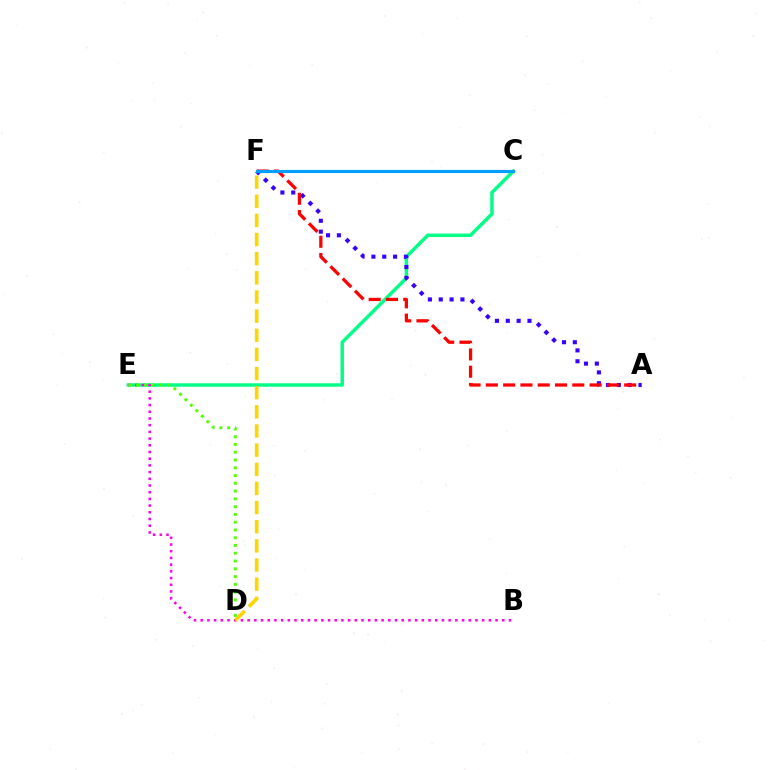{('C', 'E'): [{'color': '#00ff86', 'line_style': 'solid', 'thickness': 2.5}], ('A', 'F'): [{'color': '#3700ff', 'line_style': 'dotted', 'thickness': 2.95}, {'color': '#ff0000', 'line_style': 'dashed', 'thickness': 2.35}], ('B', 'E'): [{'color': '#ff00ed', 'line_style': 'dotted', 'thickness': 1.82}], ('C', 'F'): [{'color': '#009eff', 'line_style': 'solid', 'thickness': 2.26}], ('D', 'F'): [{'color': '#ffd500', 'line_style': 'dashed', 'thickness': 2.6}], ('D', 'E'): [{'color': '#4fff00', 'line_style': 'dotted', 'thickness': 2.11}]}